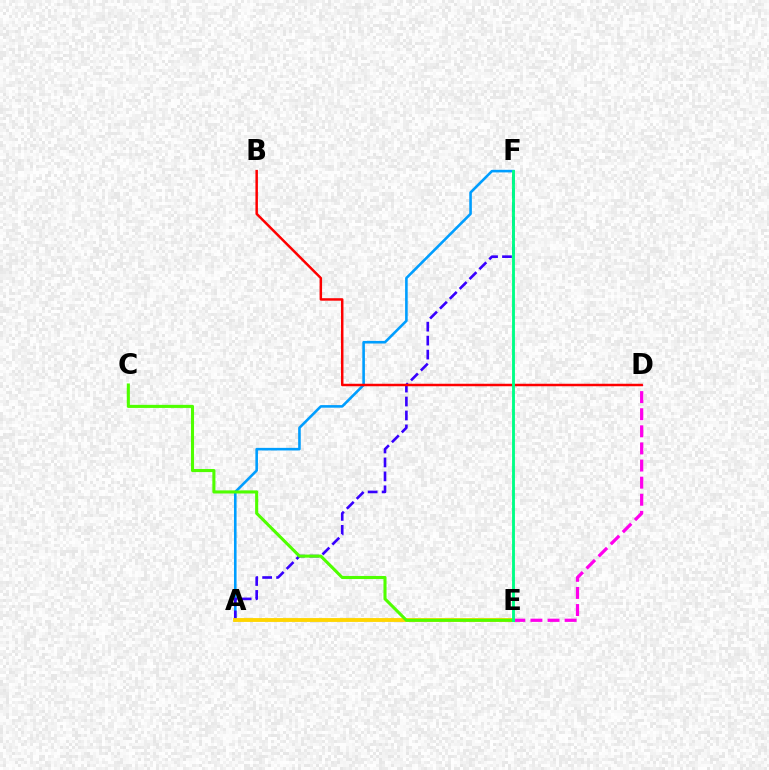{('A', 'F'): [{'color': '#009eff', 'line_style': 'solid', 'thickness': 1.87}, {'color': '#3700ff', 'line_style': 'dashed', 'thickness': 1.9}], ('D', 'E'): [{'color': '#ff00ed', 'line_style': 'dashed', 'thickness': 2.32}], ('B', 'D'): [{'color': '#ff0000', 'line_style': 'solid', 'thickness': 1.79}], ('A', 'E'): [{'color': '#ffd500', 'line_style': 'solid', 'thickness': 2.77}], ('C', 'E'): [{'color': '#4fff00', 'line_style': 'solid', 'thickness': 2.22}], ('E', 'F'): [{'color': '#00ff86', 'line_style': 'solid', 'thickness': 2.07}]}